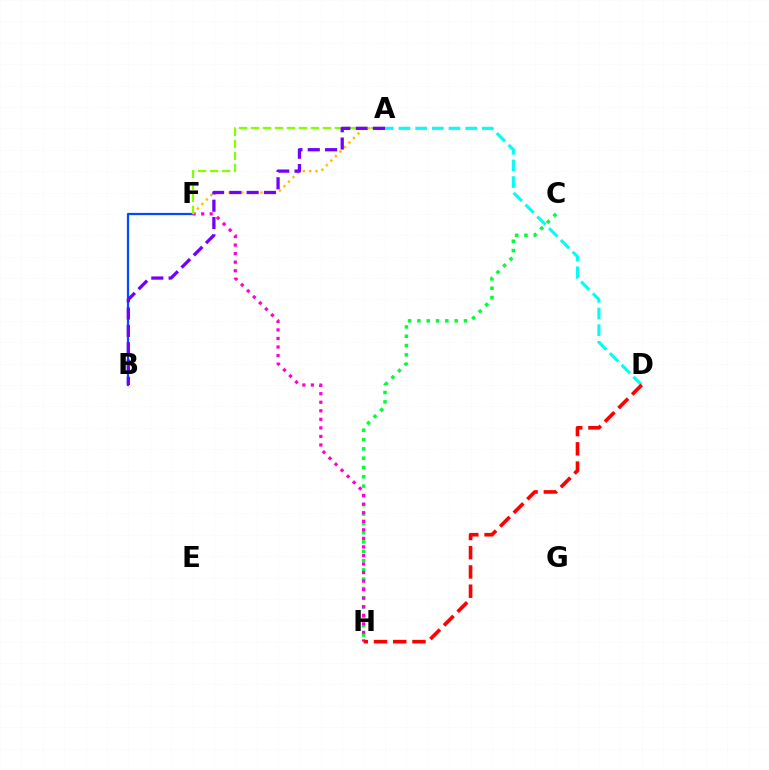{('B', 'F'): [{'color': '#004bff', 'line_style': 'solid', 'thickness': 1.6}], ('C', 'H'): [{'color': '#00ff39', 'line_style': 'dotted', 'thickness': 2.53}], ('F', 'H'): [{'color': '#ff00cf', 'line_style': 'dotted', 'thickness': 2.32}], ('A', 'F'): [{'color': '#ffbd00', 'line_style': 'dotted', 'thickness': 1.74}, {'color': '#84ff00', 'line_style': 'dashed', 'thickness': 1.63}], ('A', 'D'): [{'color': '#00fff6', 'line_style': 'dashed', 'thickness': 2.27}], ('D', 'H'): [{'color': '#ff0000', 'line_style': 'dashed', 'thickness': 2.61}], ('A', 'B'): [{'color': '#7200ff', 'line_style': 'dashed', 'thickness': 2.35}]}